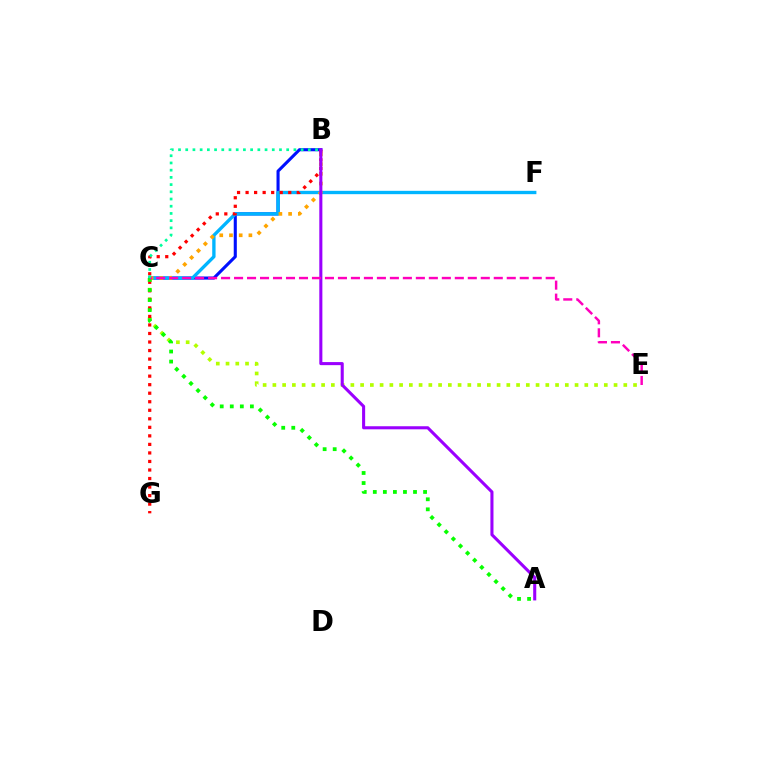{('B', 'C'): [{'color': '#0010ff', 'line_style': 'solid', 'thickness': 2.22}, {'color': '#ffa500', 'line_style': 'dotted', 'thickness': 2.64}, {'color': '#00ff9d', 'line_style': 'dotted', 'thickness': 1.96}], ('C', 'E'): [{'color': '#b3ff00', 'line_style': 'dotted', 'thickness': 2.65}, {'color': '#ff00bd', 'line_style': 'dashed', 'thickness': 1.76}], ('C', 'F'): [{'color': '#00b5ff', 'line_style': 'solid', 'thickness': 2.41}], ('B', 'G'): [{'color': '#ff0000', 'line_style': 'dotted', 'thickness': 2.32}], ('A', 'C'): [{'color': '#08ff00', 'line_style': 'dotted', 'thickness': 2.73}], ('A', 'B'): [{'color': '#9b00ff', 'line_style': 'solid', 'thickness': 2.21}]}